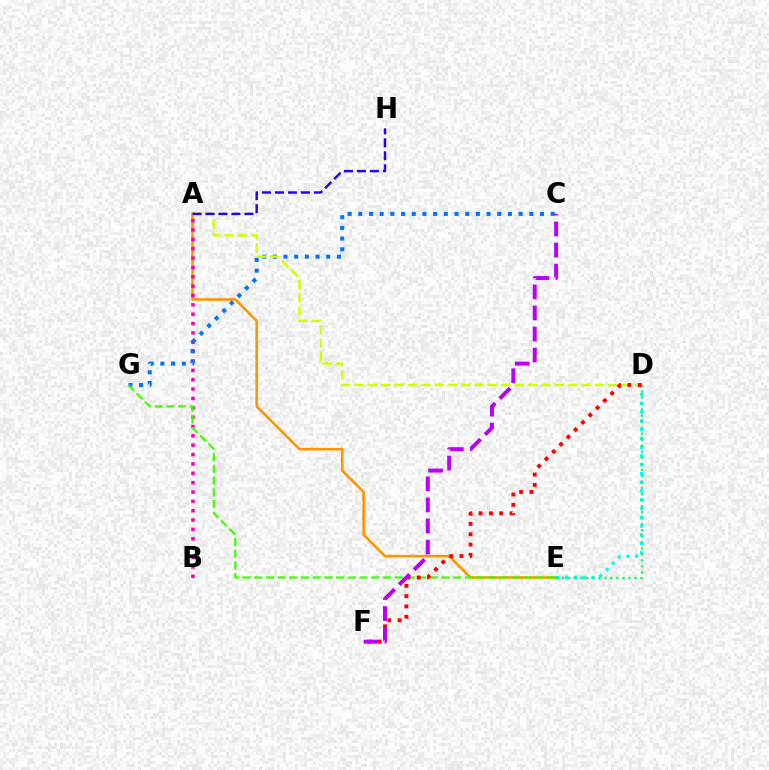{('A', 'E'): [{'color': '#ff9400', 'line_style': 'solid', 'thickness': 1.84}], ('A', 'B'): [{'color': '#ff00ac', 'line_style': 'dotted', 'thickness': 2.54}], ('C', 'G'): [{'color': '#0074ff', 'line_style': 'dotted', 'thickness': 2.9}], ('E', 'G'): [{'color': '#3dff00', 'line_style': 'dashed', 'thickness': 1.59}], ('D', 'E'): [{'color': '#00fff6', 'line_style': 'dotted', 'thickness': 2.38}, {'color': '#00ff5c', 'line_style': 'dotted', 'thickness': 1.64}], ('A', 'D'): [{'color': '#d1ff00', 'line_style': 'dashed', 'thickness': 1.81}], ('D', 'F'): [{'color': '#ff0000', 'line_style': 'dotted', 'thickness': 2.8}], ('A', 'H'): [{'color': '#2500ff', 'line_style': 'dashed', 'thickness': 1.76}], ('C', 'F'): [{'color': '#b900ff', 'line_style': 'dashed', 'thickness': 2.86}]}